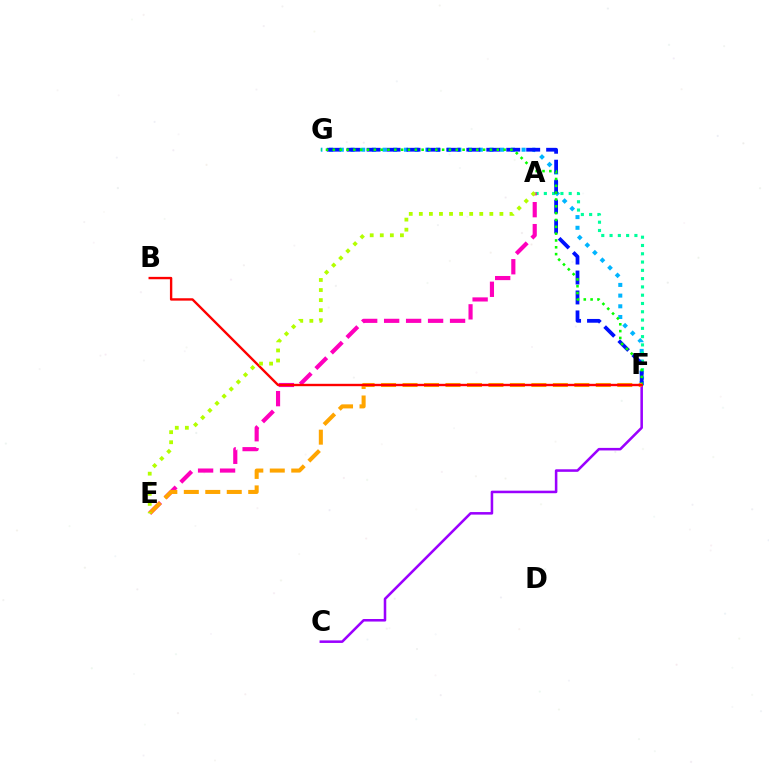{('F', 'G'): [{'color': '#00b5ff', 'line_style': 'dotted', 'thickness': 2.91}, {'color': '#0010ff', 'line_style': 'dashed', 'thickness': 2.71}, {'color': '#08ff00', 'line_style': 'dotted', 'thickness': 1.86}], ('A', 'F'): [{'color': '#00ff9d', 'line_style': 'dotted', 'thickness': 2.25}], ('C', 'F'): [{'color': '#9b00ff', 'line_style': 'solid', 'thickness': 1.83}], ('A', 'E'): [{'color': '#ff00bd', 'line_style': 'dashed', 'thickness': 2.99}, {'color': '#b3ff00', 'line_style': 'dotted', 'thickness': 2.74}], ('E', 'F'): [{'color': '#ffa500', 'line_style': 'dashed', 'thickness': 2.92}], ('B', 'F'): [{'color': '#ff0000', 'line_style': 'solid', 'thickness': 1.71}]}